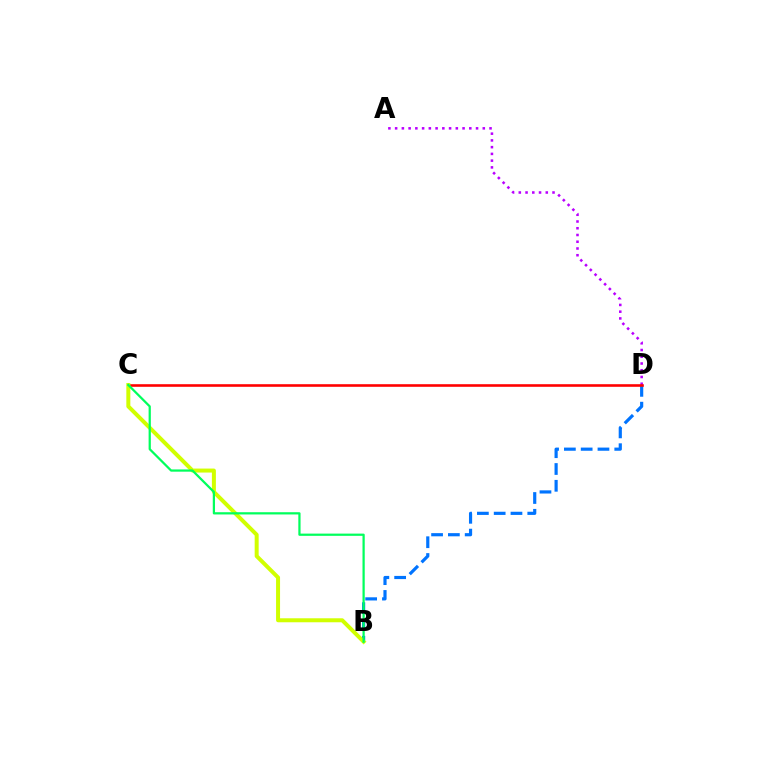{('A', 'D'): [{'color': '#b900ff', 'line_style': 'dotted', 'thickness': 1.83}], ('B', 'D'): [{'color': '#0074ff', 'line_style': 'dashed', 'thickness': 2.28}], ('C', 'D'): [{'color': '#ff0000', 'line_style': 'solid', 'thickness': 1.88}], ('B', 'C'): [{'color': '#d1ff00', 'line_style': 'solid', 'thickness': 2.87}, {'color': '#00ff5c', 'line_style': 'solid', 'thickness': 1.61}]}